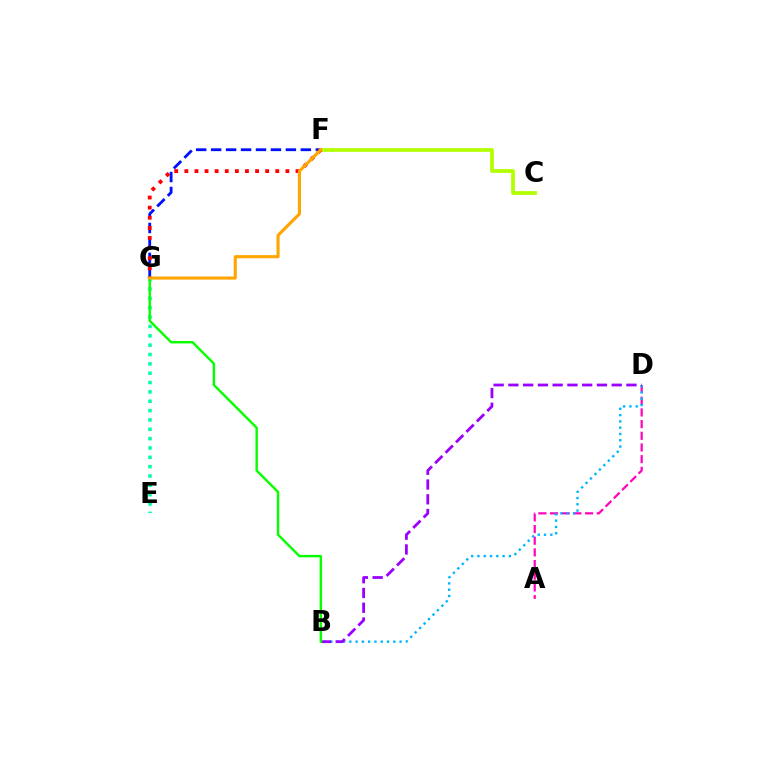{('F', 'G'): [{'color': '#0010ff', 'line_style': 'dashed', 'thickness': 2.03}, {'color': '#ff0000', 'line_style': 'dotted', 'thickness': 2.75}, {'color': '#ffa500', 'line_style': 'solid', 'thickness': 2.23}], ('E', 'G'): [{'color': '#00ff9d', 'line_style': 'dotted', 'thickness': 2.54}], ('A', 'D'): [{'color': '#ff00bd', 'line_style': 'dashed', 'thickness': 1.59}], ('B', 'D'): [{'color': '#00b5ff', 'line_style': 'dotted', 'thickness': 1.71}, {'color': '#9b00ff', 'line_style': 'dashed', 'thickness': 2.0}], ('C', 'F'): [{'color': '#b3ff00', 'line_style': 'solid', 'thickness': 2.7}], ('B', 'G'): [{'color': '#08ff00', 'line_style': 'solid', 'thickness': 1.75}]}